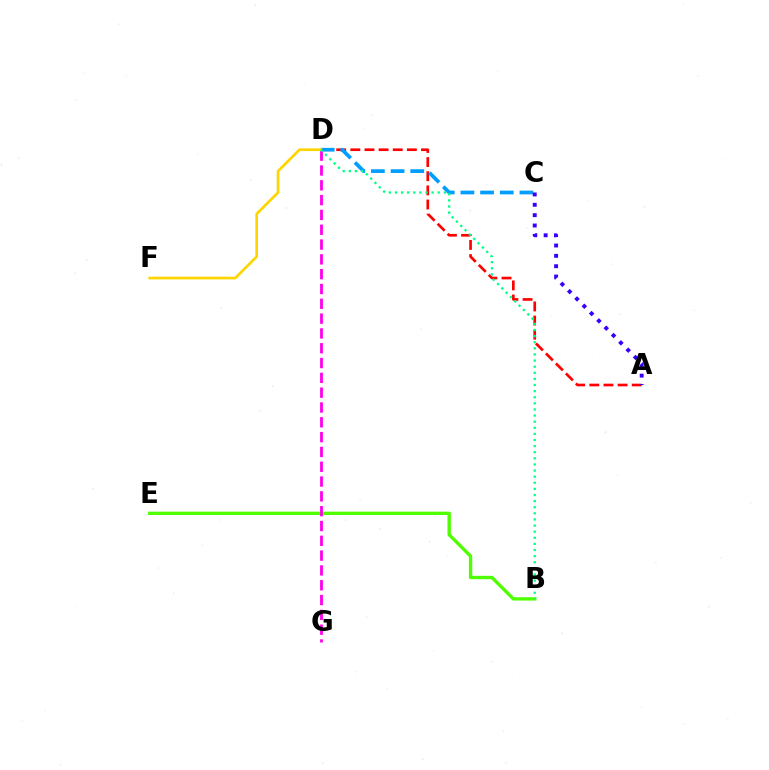{('A', 'D'): [{'color': '#ff0000', 'line_style': 'dashed', 'thickness': 1.92}], ('B', 'E'): [{'color': '#4fff00', 'line_style': 'solid', 'thickness': 2.41}], ('D', 'G'): [{'color': '#ff00ed', 'line_style': 'dashed', 'thickness': 2.01}], ('C', 'D'): [{'color': '#009eff', 'line_style': 'dashed', 'thickness': 2.67}], ('A', 'C'): [{'color': '#3700ff', 'line_style': 'dotted', 'thickness': 2.81}], ('D', 'F'): [{'color': '#ffd500', 'line_style': 'solid', 'thickness': 1.94}], ('B', 'D'): [{'color': '#00ff86', 'line_style': 'dotted', 'thickness': 1.66}]}